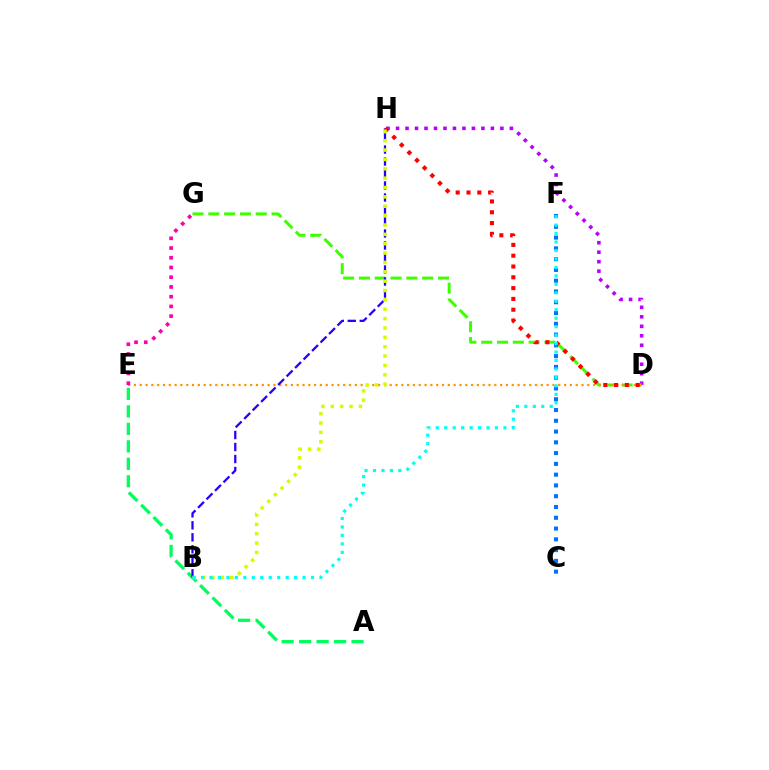{('C', 'F'): [{'color': '#0074ff', 'line_style': 'dotted', 'thickness': 2.93}], ('D', 'H'): [{'color': '#b900ff', 'line_style': 'dotted', 'thickness': 2.58}, {'color': '#ff0000', 'line_style': 'dotted', 'thickness': 2.94}], ('A', 'E'): [{'color': '#00ff5c', 'line_style': 'dashed', 'thickness': 2.37}], ('D', 'G'): [{'color': '#3dff00', 'line_style': 'dashed', 'thickness': 2.15}], ('D', 'E'): [{'color': '#ff9400', 'line_style': 'dotted', 'thickness': 1.58}], ('B', 'H'): [{'color': '#2500ff', 'line_style': 'dashed', 'thickness': 1.63}, {'color': '#d1ff00', 'line_style': 'dotted', 'thickness': 2.54}], ('E', 'G'): [{'color': '#ff00ac', 'line_style': 'dotted', 'thickness': 2.64}], ('B', 'F'): [{'color': '#00fff6', 'line_style': 'dotted', 'thickness': 2.3}]}